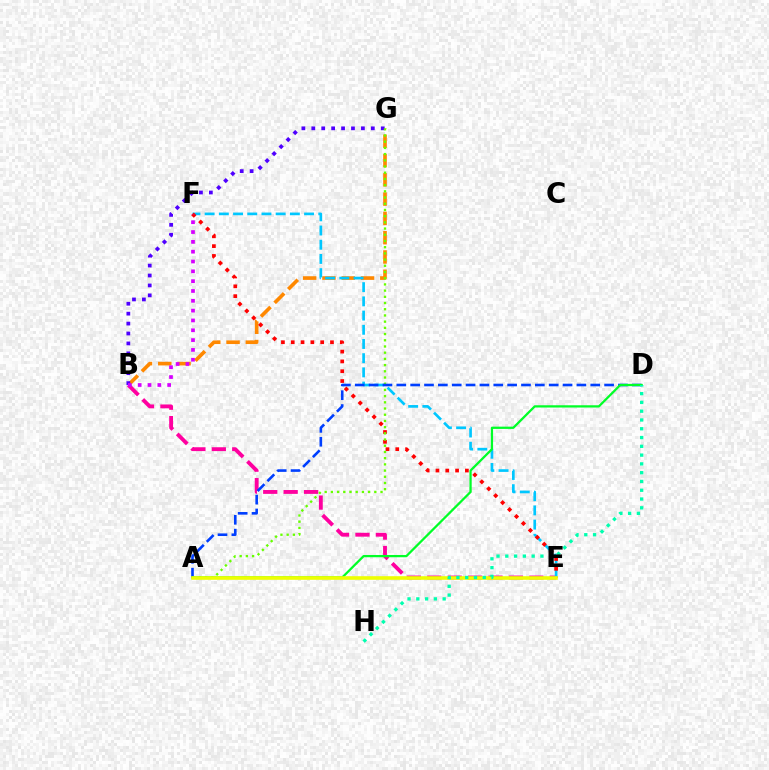{('B', 'G'): [{'color': '#ff8800', 'line_style': 'dashed', 'thickness': 2.62}, {'color': '#4f00ff', 'line_style': 'dotted', 'thickness': 2.7}], ('B', 'E'): [{'color': '#ff00a0', 'line_style': 'dashed', 'thickness': 2.77}], ('E', 'F'): [{'color': '#00c7ff', 'line_style': 'dashed', 'thickness': 1.93}, {'color': '#ff0000', 'line_style': 'dotted', 'thickness': 2.67}], ('A', 'G'): [{'color': '#66ff00', 'line_style': 'dotted', 'thickness': 1.69}], ('A', 'D'): [{'color': '#003fff', 'line_style': 'dashed', 'thickness': 1.88}, {'color': '#00ff27', 'line_style': 'solid', 'thickness': 1.63}], ('A', 'E'): [{'color': '#eeff00', 'line_style': 'solid', 'thickness': 2.6}], ('B', 'F'): [{'color': '#d600ff', 'line_style': 'dotted', 'thickness': 2.67}], ('D', 'H'): [{'color': '#00ffaf', 'line_style': 'dotted', 'thickness': 2.39}]}